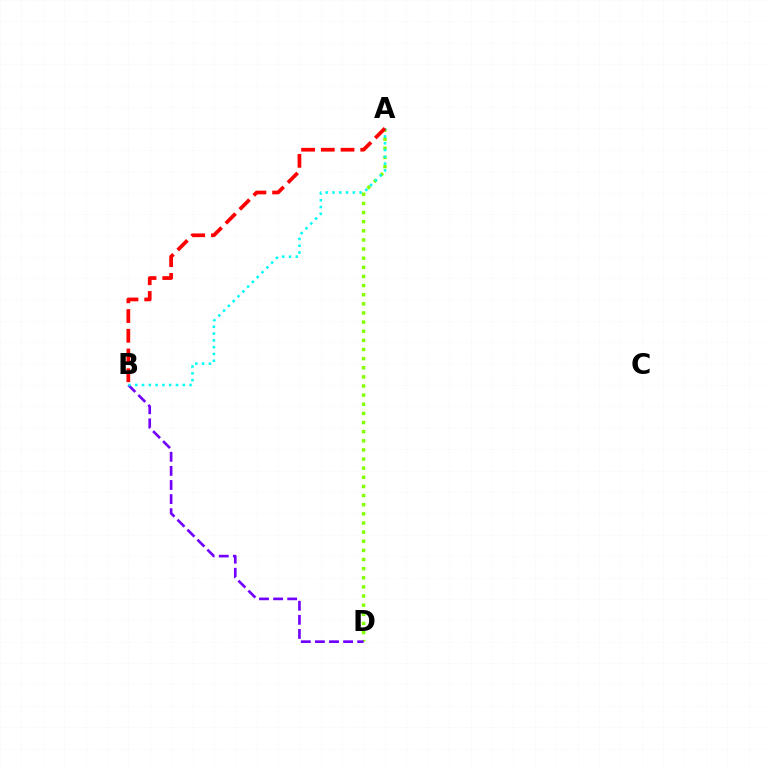{('A', 'D'): [{'color': '#84ff00', 'line_style': 'dotted', 'thickness': 2.48}], ('B', 'D'): [{'color': '#7200ff', 'line_style': 'dashed', 'thickness': 1.92}], ('A', 'B'): [{'color': '#00fff6', 'line_style': 'dotted', 'thickness': 1.85}, {'color': '#ff0000', 'line_style': 'dashed', 'thickness': 2.68}]}